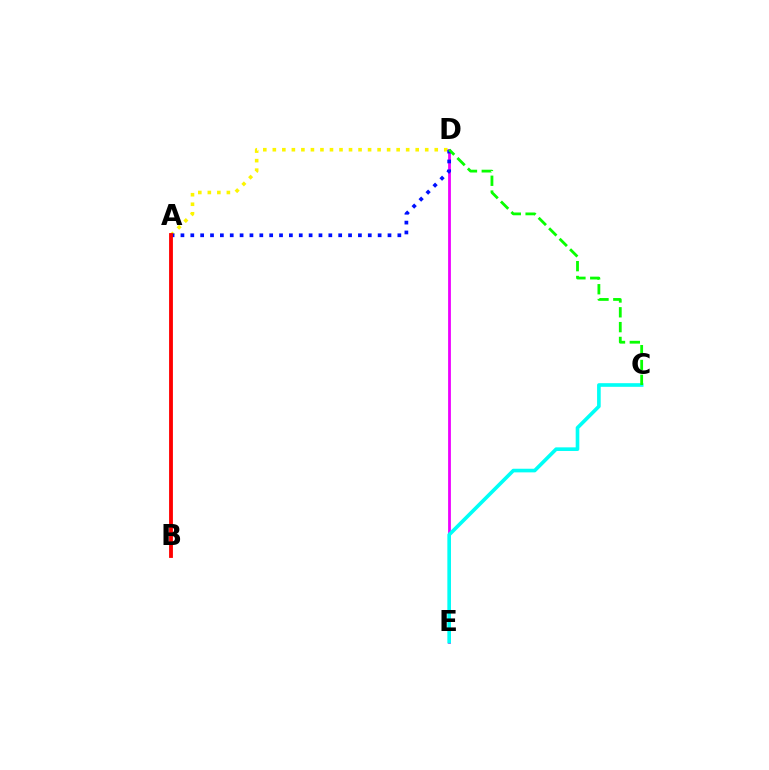{('D', 'E'): [{'color': '#ee00ff', 'line_style': 'solid', 'thickness': 2.01}], ('A', 'D'): [{'color': '#fcf500', 'line_style': 'dotted', 'thickness': 2.59}, {'color': '#0010ff', 'line_style': 'dotted', 'thickness': 2.68}], ('A', 'B'): [{'color': '#ff0000', 'line_style': 'solid', 'thickness': 2.76}], ('C', 'E'): [{'color': '#00fff6', 'line_style': 'solid', 'thickness': 2.61}], ('C', 'D'): [{'color': '#08ff00', 'line_style': 'dashed', 'thickness': 2.01}]}